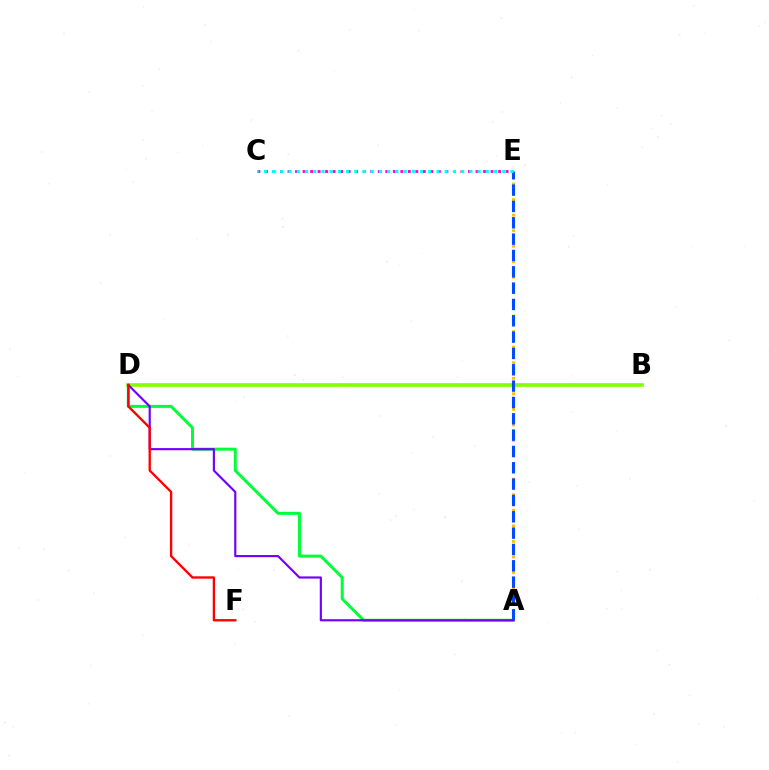{('A', 'D'): [{'color': '#00ff39', 'line_style': 'solid', 'thickness': 2.16}, {'color': '#7200ff', 'line_style': 'solid', 'thickness': 1.56}], ('A', 'E'): [{'color': '#ffbd00', 'line_style': 'dotted', 'thickness': 2.11}, {'color': '#004bff', 'line_style': 'dashed', 'thickness': 2.22}], ('B', 'D'): [{'color': '#84ff00', 'line_style': 'solid', 'thickness': 2.64}], ('C', 'E'): [{'color': '#ff00cf', 'line_style': 'dotted', 'thickness': 2.04}, {'color': '#00fff6', 'line_style': 'dotted', 'thickness': 2.23}], ('D', 'F'): [{'color': '#ff0000', 'line_style': 'solid', 'thickness': 1.69}]}